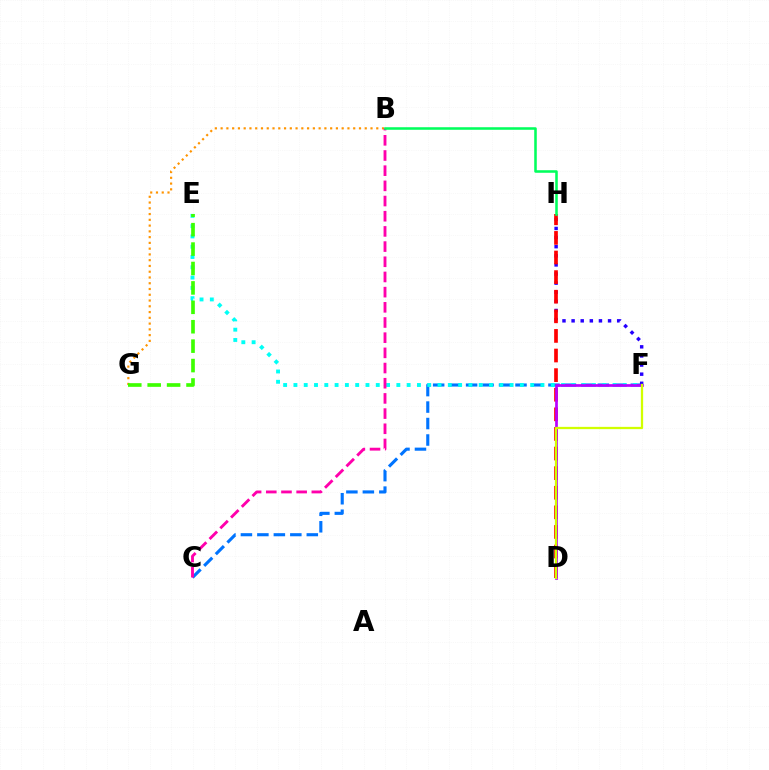{('C', 'F'): [{'color': '#0074ff', 'line_style': 'dashed', 'thickness': 2.24}], ('E', 'F'): [{'color': '#00fff6', 'line_style': 'dotted', 'thickness': 2.8}], ('B', 'G'): [{'color': '#ff9400', 'line_style': 'dotted', 'thickness': 1.57}], ('F', 'H'): [{'color': '#2500ff', 'line_style': 'dotted', 'thickness': 2.48}], ('D', 'H'): [{'color': '#ff0000', 'line_style': 'dashed', 'thickness': 2.66}], ('B', 'C'): [{'color': '#ff00ac', 'line_style': 'dashed', 'thickness': 2.06}], ('B', 'H'): [{'color': '#00ff5c', 'line_style': 'solid', 'thickness': 1.83}], ('D', 'F'): [{'color': '#b900ff', 'line_style': 'solid', 'thickness': 1.95}, {'color': '#d1ff00', 'line_style': 'solid', 'thickness': 1.64}], ('E', 'G'): [{'color': '#3dff00', 'line_style': 'dashed', 'thickness': 2.64}]}